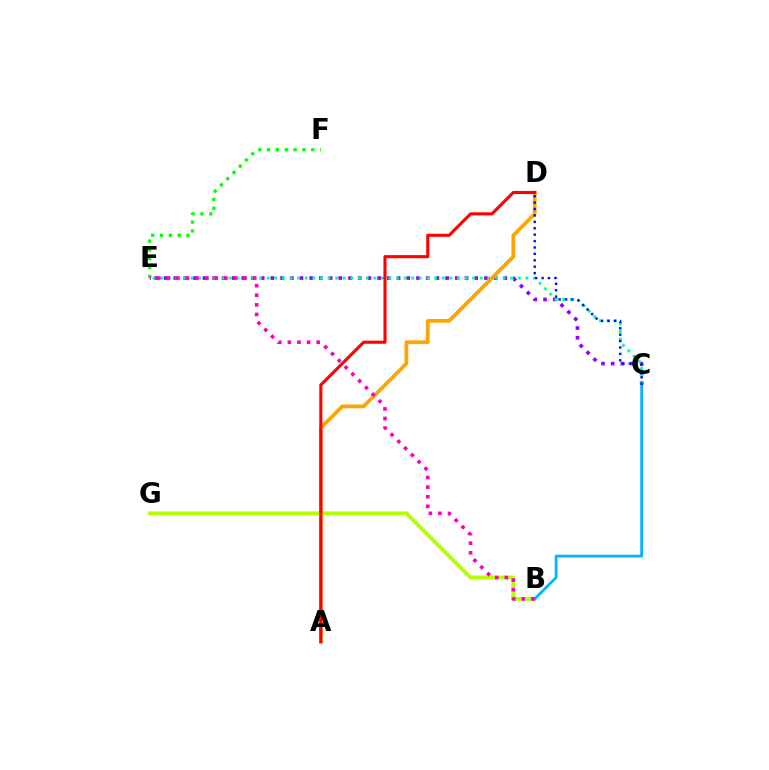{('C', 'E'): [{'color': '#9b00ff', 'line_style': 'dotted', 'thickness': 2.64}, {'color': '#00ff9d', 'line_style': 'dotted', 'thickness': 2.07}], ('E', 'F'): [{'color': '#08ff00', 'line_style': 'dotted', 'thickness': 2.4}], ('B', 'G'): [{'color': '#b3ff00', 'line_style': 'solid', 'thickness': 2.78}], ('B', 'C'): [{'color': '#00b5ff', 'line_style': 'solid', 'thickness': 2.0}], ('A', 'D'): [{'color': '#ffa500', 'line_style': 'solid', 'thickness': 2.71}, {'color': '#ff0000', 'line_style': 'solid', 'thickness': 2.22}], ('C', 'D'): [{'color': '#0010ff', 'line_style': 'dotted', 'thickness': 1.74}], ('B', 'E'): [{'color': '#ff00bd', 'line_style': 'dotted', 'thickness': 2.61}]}